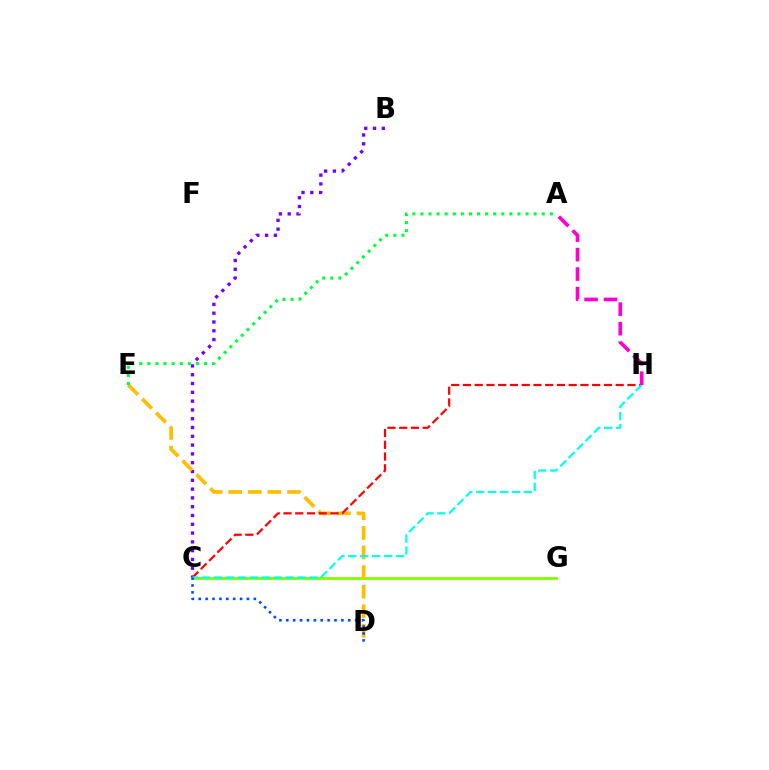{('C', 'G'): [{'color': '#84ff00', 'line_style': 'solid', 'thickness': 2.07}], ('B', 'C'): [{'color': '#7200ff', 'line_style': 'dotted', 'thickness': 2.39}], ('D', 'E'): [{'color': '#ffbd00', 'line_style': 'dashed', 'thickness': 2.66}], ('C', 'H'): [{'color': '#ff0000', 'line_style': 'dashed', 'thickness': 1.6}, {'color': '#00fff6', 'line_style': 'dashed', 'thickness': 1.62}], ('A', 'E'): [{'color': '#00ff39', 'line_style': 'dotted', 'thickness': 2.2}], ('A', 'H'): [{'color': '#ff00cf', 'line_style': 'dashed', 'thickness': 2.64}], ('C', 'D'): [{'color': '#004bff', 'line_style': 'dotted', 'thickness': 1.87}]}